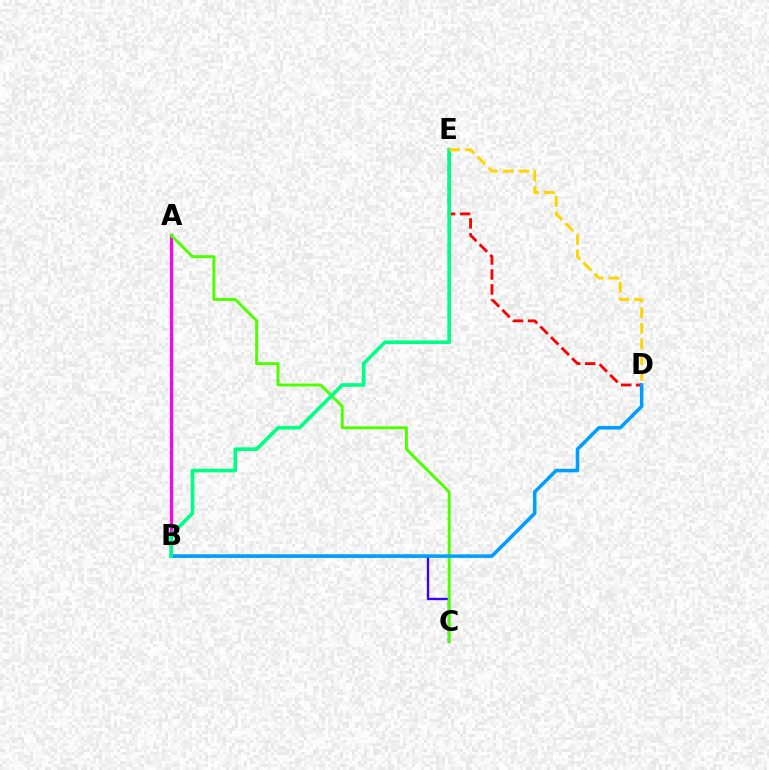{('B', 'C'): [{'color': '#3700ff', 'line_style': 'solid', 'thickness': 1.68}], ('A', 'B'): [{'color': '#ff00ed', 'line_style': 'solid', 'thickness': 2.27}], ('D', 'E'): [{'color': '#ff0000', 'line_style': 'dashed', 'thickness': 2.03}, {'color': '#ffd500', 'line_style': 'dashed', 'thickness': 2.12}], ('A', 'C'): [{'color': '#4fff00', 'line_style': 'solid', 'thickness': 2.12}], ('B', 'D'): [{'color': '#009eff', 'line_style': 'solid', 'thickness': 2.55}], ('B', 'E'): [{'color': '#00ff86', 'line_style': 'solid', 'thickness': 2.62}]}